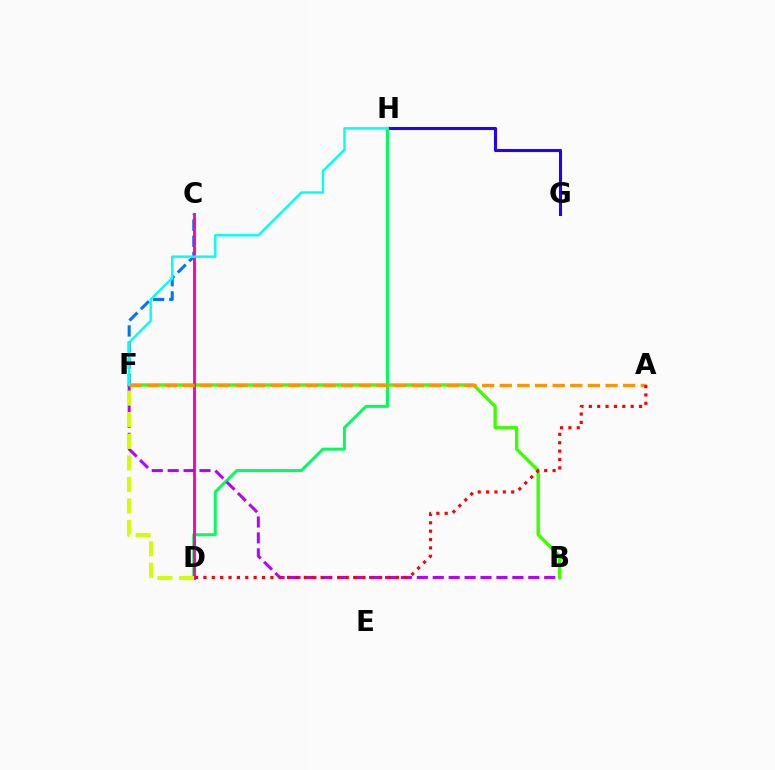{('G', 'H'): [{'color': '#2500ff', 'line_style': 'solid', 'thickness': 2.21}], ('C', 'F'): [{'color': '#0074ff', 'line_style': 'dashed', 'thickness': 2.19}], ('D', 'H'): [{'color': '#00ff5c', 'line_style': 'solid', 'thickness': 2.15}], ('B', 'F'): [{'color': '#3dff00', 'line_style': 'solid', 'thickness': 2.43}, {'color': '#b900ff', 'line_style': 'dashed', 'thickness': 2.16}], ('C', 'D'): [{'color': '#ff00ac', 'line_style': 'solid', 'thickness': 2.06}], ('D', 'F'): [{'color': '#d1ff00', 'line_style': 'dashed', 'thickness': 2.93}], ('A', 'F'): [{'color': '#ff9400', 'line_style': 'dashed', 'thickness': 2.39}], ('F', 'H'): [{'color': '#00fff6', 'line_style': 'solid', 'thickness': 1.74}], ('A', 'D'): [{'color': '#ff0000', 'line_style': 'dotted', 'thickness': 2.27}]}